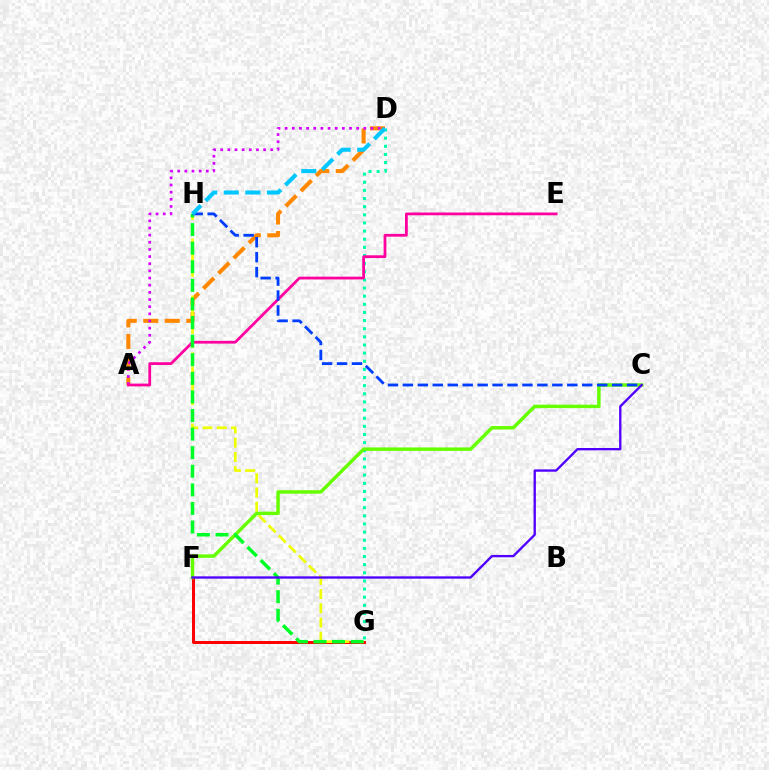{('A', 'D'): [{'color': '#ff8800', 'line_style': 'dashed', 'thickness': 2.92}, {'color': '#d600ff', 'line_style': 'dotted', 'thickness': 1.94}], ('F', 'G'): [{'color': '#ff0000', 'line_style': 'solid', 'thickness': 2.14}], ('D', 'G'): [{'color': '#00ffaf', 'line_style': 'dotted', 'thickness': 2.21}], ('G', 'H'): [{'color': '#eeff00', 'line_style': 'dashed', 'thickness': 1.93}, {'color': '#00ff27', 'line_style': 'dashed', 'thickness': 2.53}], ('C', 'F'): [{'color': '#66ff00', 'line_style': 'solid', 'thickness': 2.48}, {'color': '#4f00ff', 'line_style': 'solid', 'thickness': 1.67}], ('A', 'E'): [{'color': '#ff00a0', 'line_style': 'solid', 'thickness': 2.0}], ('C', 'H'): [{'color': '#003fff', 'line_style': 'dashed', 'thickness': 2.03}], ('D', 'H'): [{'color': '#00c7ff', 'line_style': 'dashed', 'thickness': 2.93}]}